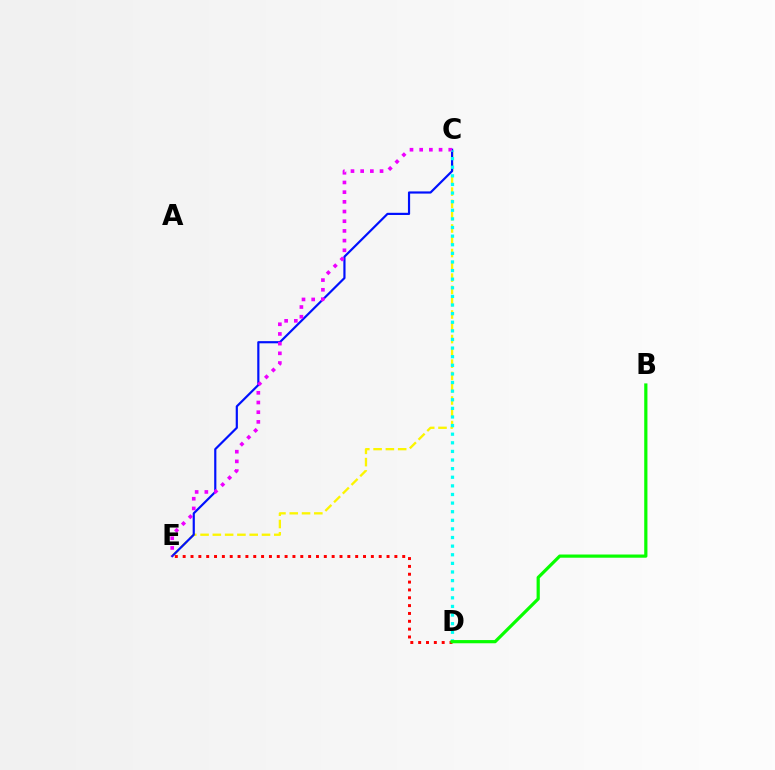{('D', 'E'): [{'color': '#ff0000', 'line_style': 'dotted', 'thickness': 2.13}], ('C', 'E'): [{'color': '#fcf500', 'line_style': 'dashed', 'thickness': 1.67}, {'color': '#0010ff', 'line_style': 'solid', 'thickness': 1.57}, {'color': '#ee00ff', 'line_style': 'dotted', 'thickness': 2.63}], ('C', 'D'): [{'color': '#00fff6', 'line_style': 'dotted', 'thickness': 2.34}], ('B', 'D'): [{'color': '#08ff00', 'line_style': 'solid', 'thickness': 2.31}]}